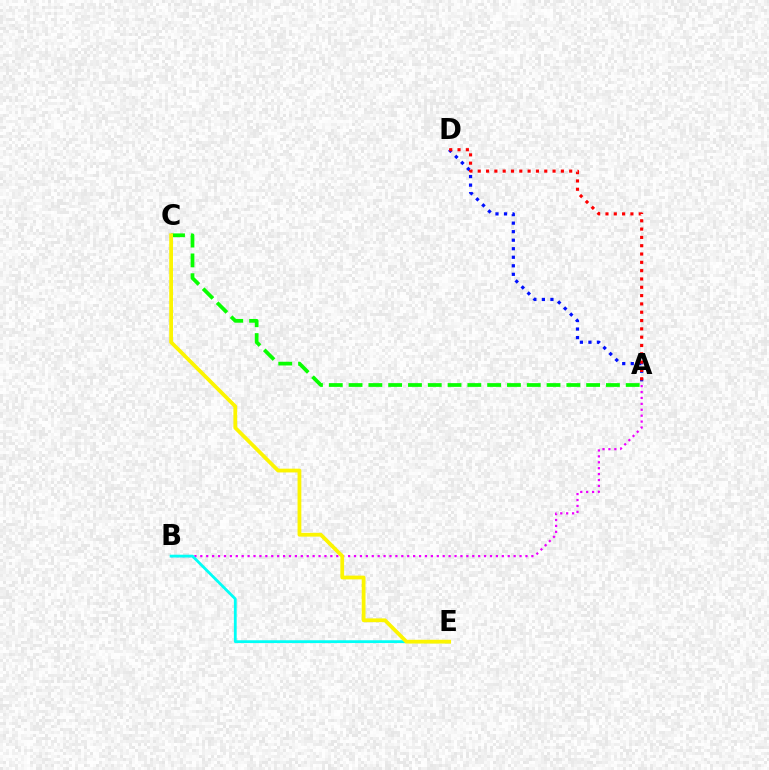{('A', 'B'): [{'color': '#ee00ff', 'line_style': 'dotted', 'thickness': 1.61}], ('B', 'E'): [{'color': '#00fff6', 'line_style': 'solid', 'thickness': 2.02}], ('A', 'C'): [{'color': '#08ff00', 'line_style': 'dashed', 'thickness': 2.69}], ('A', 'D'): [{'color': '#0010ff', 'line_style': 'dotted', 'thickness': 2.32}, {'color': '#ff0000', 'line_style': 'dotted', 'thickness': 2.26}], ('C', 'E'): [{'color': '#fcf500', 'line_style': 'solid', 'thickness': 2.72}]}